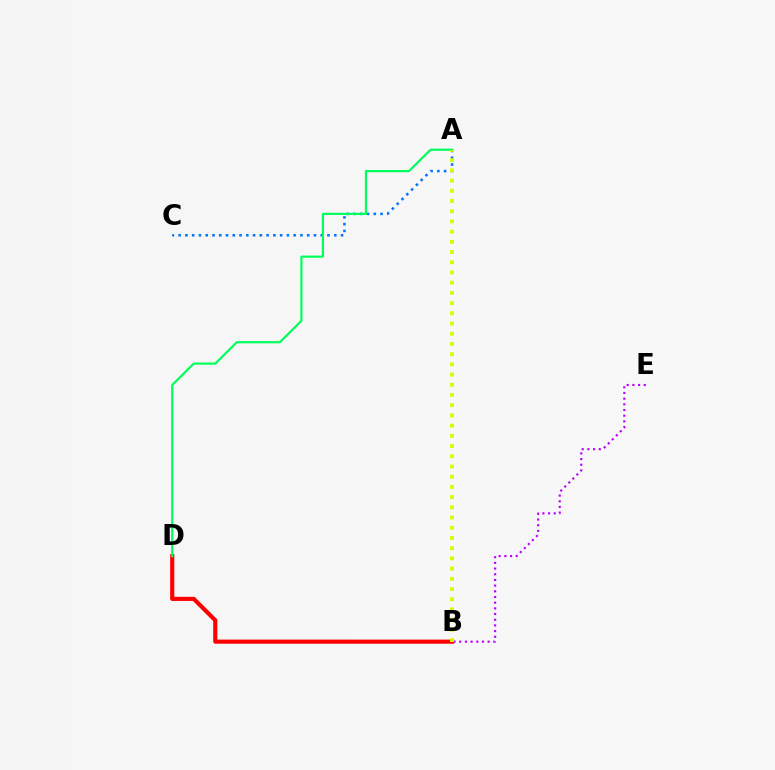{('A', 'C'): [{'color': '#0074ff', 'line_style': 'dotted', 'thickness': 1.84}], ('B', 'D'): [{'color': '#ff0000', 'line_style': 'solid', 'thickness': 2.97}], ('B', 'E'): [{'color': '#b900ff', 'line_style': 'dotted', 'thickness': 1.54}], ('A', 'D'): [{'color': '#00ff5c', 'line_style': 'solid', 'thickness': 1.58}], ('A', 'B'): [{'color': '#d1ff00', 'line_style': 'dotted', 'thickness': 2.77}]}